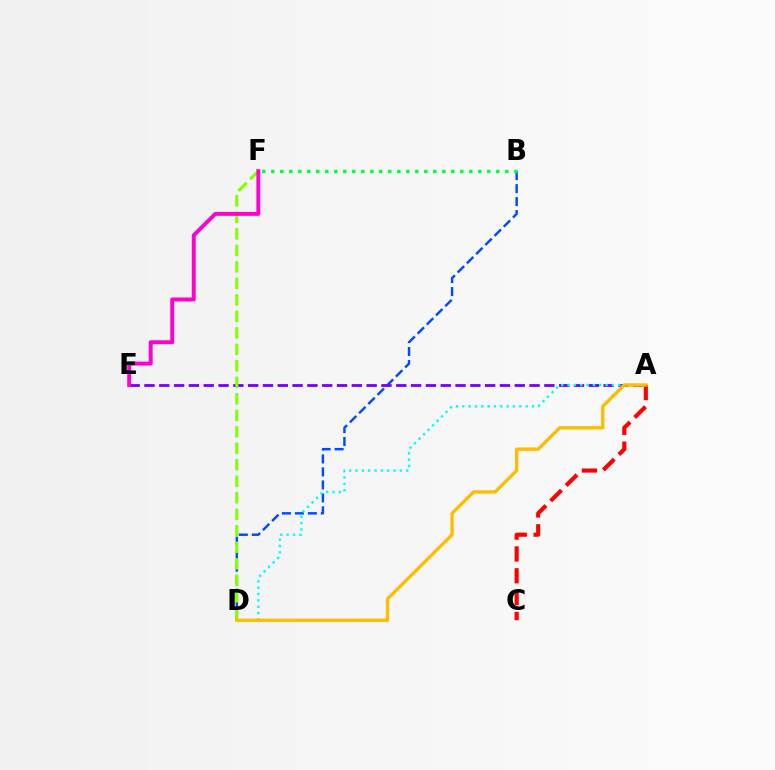{('B', 'D'): [{'color': '#004bff', 'line_style': 'dashed', 'thickness': 1.76}], ('A', 'E'): [{'color': '#7200ff', 'line_style': 'dashed', 'thickness': 2.01}], ('A', 'D'): [{'color': '#00fff6', 'line_style': 'dotted', 'thickness': 1.72}, {'color': '#ffbd00', 'line_style': 'solid', 'thickness': 2.42}], ('D', 'F'): [{'color': '#84ff00', 'line_style': 'dashed', 'thickness': 2.24}], ('A', 'C'): [{'color': '#ff0000', 'line_style': 'dashed', 'thickness': 2.97}], ('E', 'F'): [{'color': '#ff00cf', 'line_style': 'solid', 'thickness': 2.82}], ('B', 'F'): [{'color': '#00ff39', 'line_style': 'dotted', 'thickness': 2.45}]}